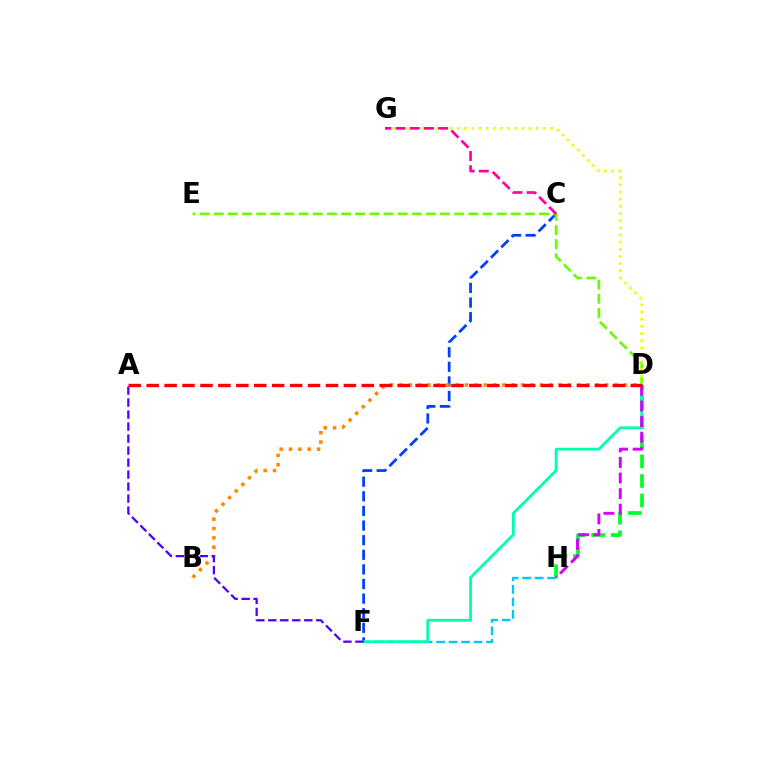{('F', 'H'): [{'color': '#00c7ff', 'line_style': 'dashed', 'thickness': 1.7}], ('C', 'F'): [{'color': '#003fff', 'line_style': 'dashed', 'thickness': 1.99}], ('D', 'H'): [{'color': '#00ff27', 'line_style': 'dashed', 'thickness': 2.66}, {'color': '#d600ff', 'line_style': 'dashed', 'thickness': 2.11}], ('D', 'E'): [{'color': '#66ff00', 'line_style': 'dashed', 'thickness': 1.92}], ('D', 'G'): [{'color': '#eeff00', 'line_style': 'dotted', 'thickness': 1.95}], ('C', 'G'): [{'color': '#ff00a0', 'line_style': 'dashed', 'thickness': 1.93}], ('B', 'D'): [{'color': '#ff8800', 'line_style': 'dotted', 'thickness': 2.54}], ('D', 'F'): [{'color': '#00ffaf', 'line_style': 'solid', 'thickness': 2.02}], ('A', 'F'): [{'color': '#4f00ff', 'line_style': 'dashed', 'thickness': 1.63}], ('A', 'D'): [{'color': '#ff0000', 'line_style': 'dashed', 'thickness': 2.44}]}